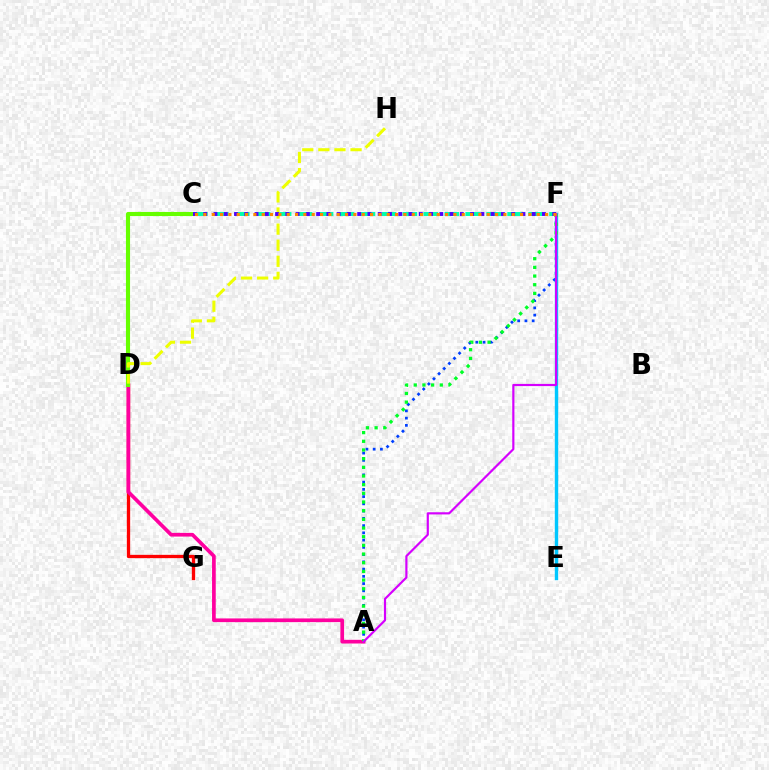{('A', 'F'): [{'color': '#003fff', 'line_style': 'dotted', 'thickness': 1.97}, {'color': '#00ff27', 'line_style': 'dotted', 'thickness': 2.36}, {'color': '#d600ff', 'line_style': 'solid', 'thickness': 1.57}], ('C', 'F'): [{'color': '#00ffaf', 'line_style': 'dashed', 'thickness': 2.85}, {'color': '#4f00ff', 'line_style': 'dotted', 'thickness': 2.79}, {'color': '#ff8800', 'line_style': 'dotted', 'thickness': 2.26}], ('D', 'G'): [{'color': '#ff0000', 'line_style': 'solid', 'thickness': 2.38}], ('A', 'D'): [{'color': '#ff00a0', 'line_style': 'solid', 'thickness': 2.66}], ('E', 'F'): [{'color': '#00c7ff', 'line_style': 'solid', 'thickness': 2.44}], ('C', 'D'): [{'color': '#66ff00', 'line_style': 'solid', 'thickness': 2.95}], ('D', 'H'): [{'color': '#eeff00', 'line_style': 'dashed', 'thickness': 2.19}]}